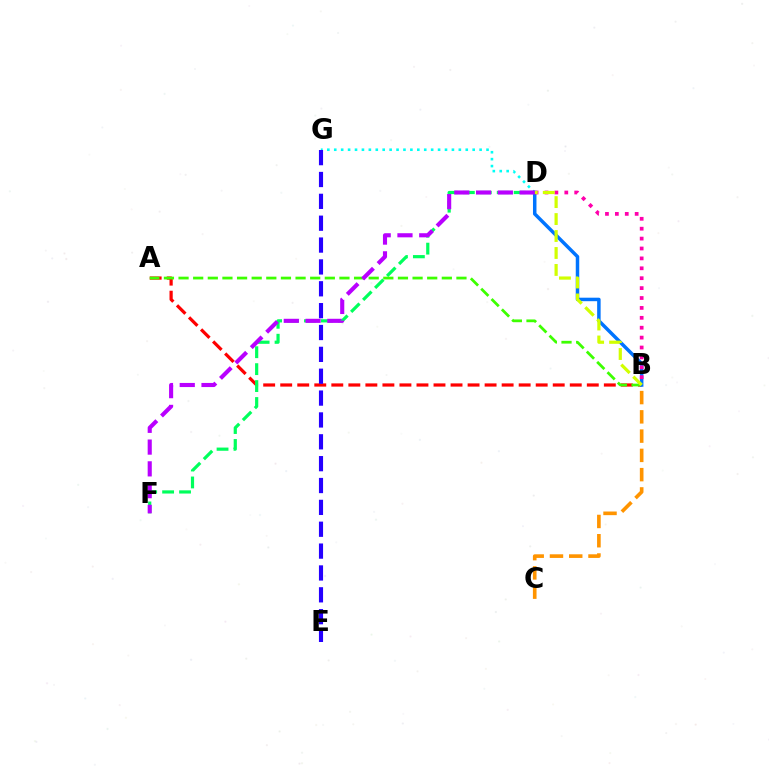{('A', 'B'): [{'color': '#ff0000', 'line_style': 'dashed', 'thickness': 2.31}, {'color': '#3dff00', 'line_style': 'dashed', 'thickness': 1.99}], ('D', 'G'): [{'color': '#00fff6', 'line_style': 'dotted', 'thickness': 1.88}], ('D', 'F'): [{'color': '#00ff5c', 'line_style': 'dashed', 'thickness': 2.3}, {'color': '#b900ff', 'line_style': 'dashed', 'thickness': 2.96}], ('E', 'G'): [{'color': '#2500ff', 'line_style': 'dashed', 'thickness': 2.97}], ('B', 'C'): [{'color': '#ff9400', 'line_style': 'dashed', 'thickness': 2.62}], ('B', 'D'): [{'color': '#0074ff', 'line_style': 'solid', 'thickness': 2.51}, {'color': '#ff00ac', 'line_style': 'dotted', 'thickness': 2.69}, {'color': '#d1ff00', 'line_style': 'dashed', 'thickness': 2.3}]}